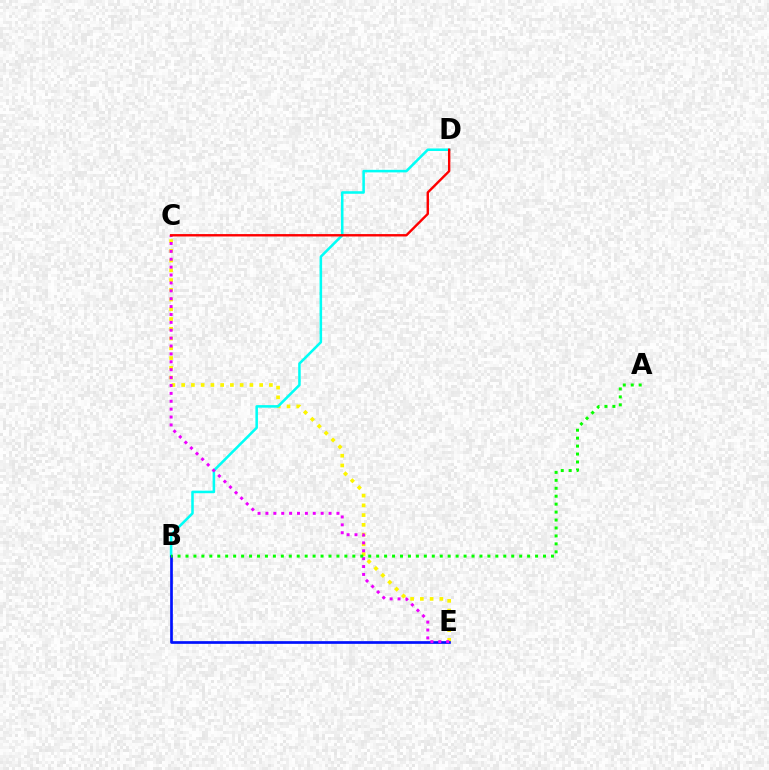{('C', 'E'): [{'color': '#fcf500', 'line_style': 'dotted', 'thickness': 2.65}, {'color': '#ee00ff', 'line_style': 'dotted', 'thickness': 2.14}], ('B', 'D'): [{'color': '#00fff6', 'line_style': 'solid', 'thickness': 1.84}], ('B', 'E'): [{'color': '#0010ff', 'line_style': 'solid', 'thickness': 1.94}], ('A', 'B'): [{'color': '#08ff00', 'line_style': 'dotted', 'thickness': 2.16}], ('C', 'D'): [{'color': '#ff0000', 'line_style': 'solid', 'thickness': 1.73}]}